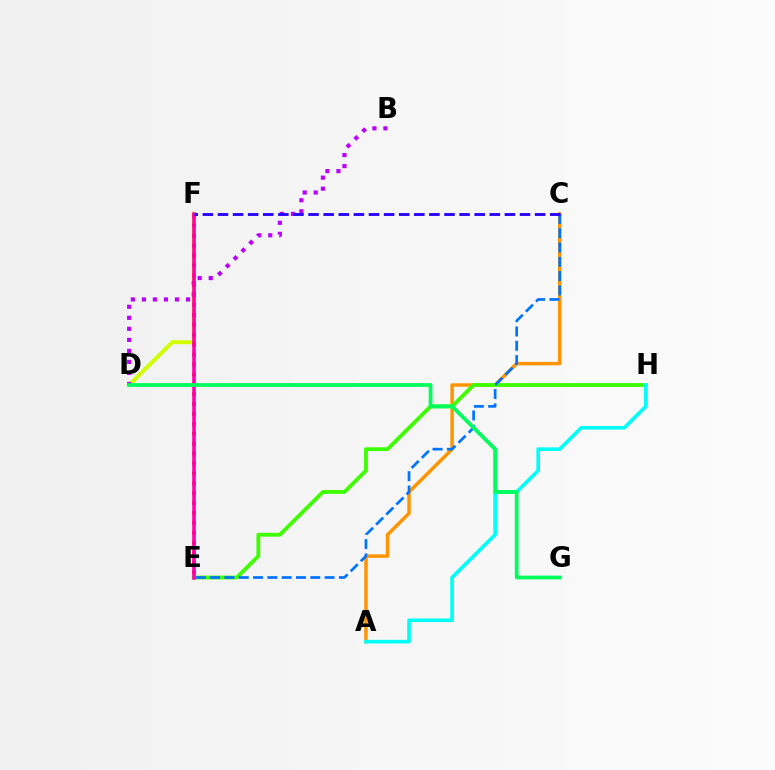{('A', 'C'): [{'color': '#ff9400', 'line_style': 'solid', 'thickness': 2.48}], ('D', 'F'): [{'color': '#d1ff00', 'line_style': 'solid', 'thickness': 2.83}], ('B', 'D'): [{'color': '#b900ff', 'line_style': 'dotted', 'thickness': 3.0}], ('E', 'H'): [{'color': '#3dff00', 'line_style': 'solid', 'thickness': 2.74}], ('A', 'H'): [{'color': '#00fff6', 'line_style': 'solid', 'thickness': 2.62}], ('E', 'F'): [{'color': '#ff0000', 'line_style': 'dotted', 'thickness': 2.69}, {'color': '#ff00ac', 'line_style': 'solid', 'thickness': 2.55}], ('C', 'E'): [{'color': '#0074ff', 'line_style': 'dashed', 'thickness': 1.94}], ('C', 'F'): [{'color': '#2500ff', 'line_style': 'dashed', 'thickness': 2.05}], ('D', 'G'): [{'color': '#00ff5c', 'line_style': 'solid', 'thickness': 2.71}]}